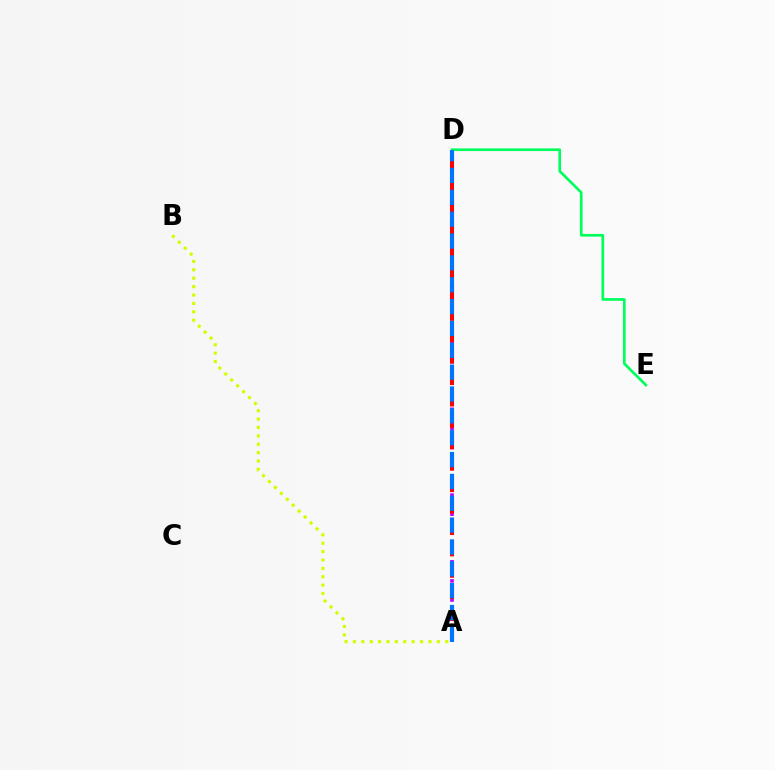{('A', 'D'): [{'color': '#b900ff', 'line_style': 'dotted', 'thickness': 2.59}, {'color': '#ff0000', 'line_style': 'dashed', 'thickness': 2.91}, {'color': '#0074ff', 'line_style': 'dashed', 'thickness': 2.97}], ('D', 'E'): [{'color': '#00ff5c', 'line_style': 'solid', 'thickness': 1.93}], ('A', 'B'): [{'color': '#d1ff00', 'line_style': 'dotted', 'thickness': 2.28}]}